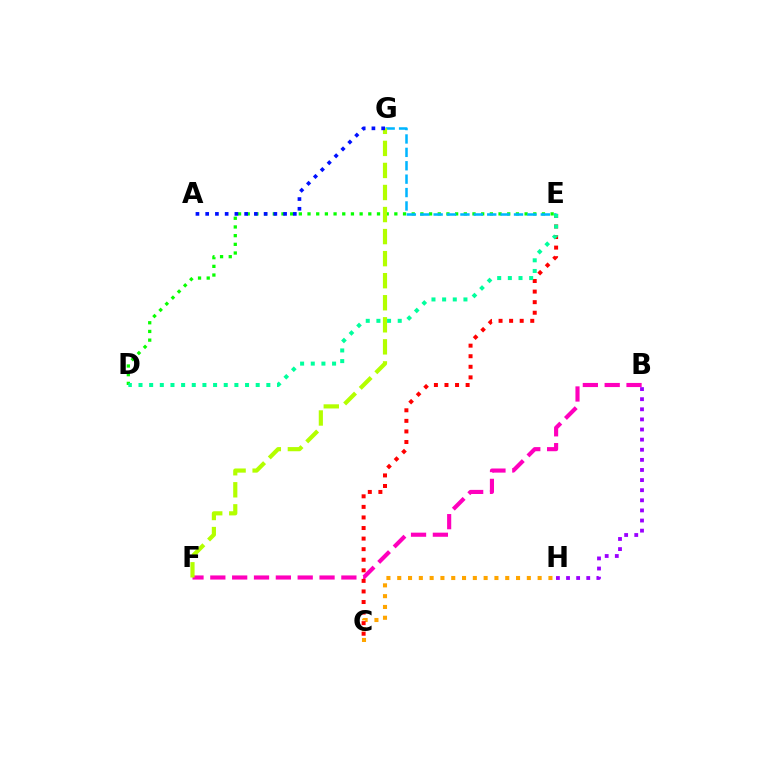{('B', 'F'): [{'color': '#ff00bd', 'line_style': 'dashed', 'thickness': 2.97}], ('D', 'E'): [{'color': '#08ff00', 'line_style': 'dotted', 'thickness': 2.36}, {'color': '#00ff9d', 'line_style': 'dotted', 'thickness': 2.89}], ('C', 'H'): [{'color': '#ffa500', 'line_style': 'dotted', 'thickness': 2.93}], ('C', 'E'): [{'color': '#ff0000', 'line_style': 'dotted', 'thickness': 2.87}], ('B', 'H'): [{'color': '#9b00ff', 'line_style': 'dotted', 'thickness': 2.75}], ('E', 'G'): [{'color': '#00b5ff', 'line_style': 'dashed', 'thickness': 1.82}], ('F', 'G'): [{'color': '#b3ff00', 'line_style': 'dashed', 'thickness': 3.0}], ('A', 'G'): [{'color': '#0010ff', 'line_style': 'dotted', 'thickness': 2.65}]}